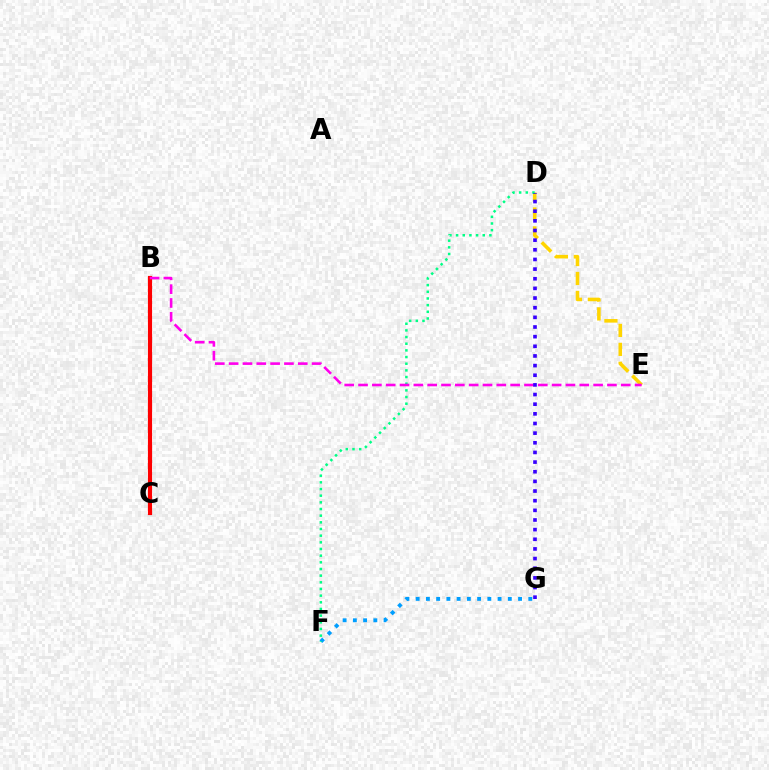{('B', 'C'): [{'color': '#4fff00', 'line_style': 'solid', 'thickness': 2.78}, {'color': '#ff0000', 'line_style': 'solid', 'thickness': 2.99}], ('F', 'G'): [{'color': '#009eff', 'line_style': 'dotted', 'thickness': 2.78}], ('D', 'E'): [{'color': '#ffd500', 'line_style': 'dashed', 'thickness': 2.57}], ('D', 'F'): [{'color': '#00ff86', 'line_style': 'dotted', 'thickness': 1.81}], ('B', 'E'): [{'color': '#ff00ed', 'line_style': 'dashed', 'thickness': 1.88}], ('D', 'G'): [{'color': '#3700ff', 'line_style': 'dotted', 'thickness': 2.62}]}